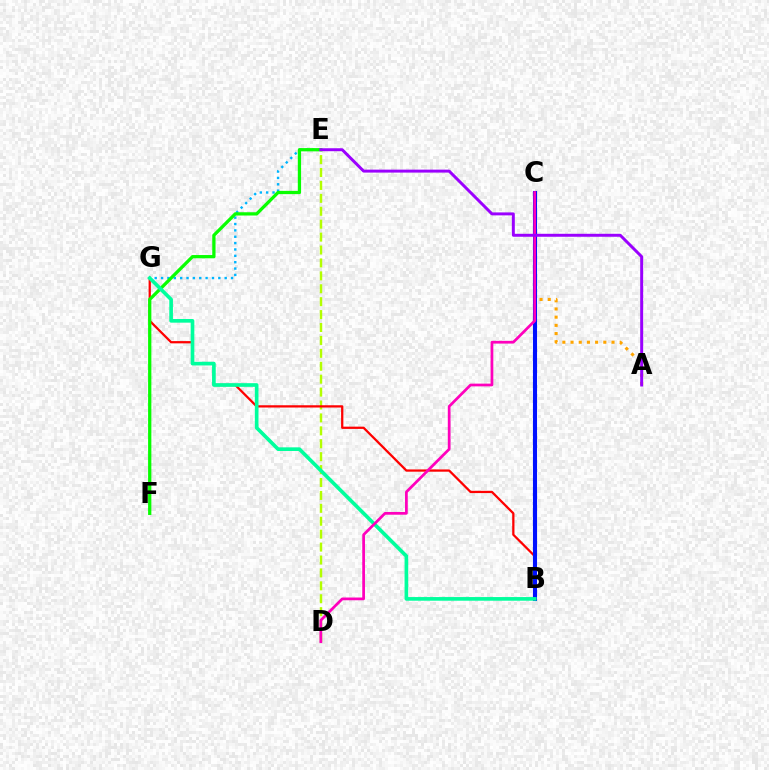{('D', 'E'): [{'color': '#b3ff00', 'line_style': 'dashed', 'thickness': 1.75}], ('A', 'C'): [{'color': '#ffa500', 'line_style': 'dotted', 'thickness': 2.23}], ('E', 'G'): [{'color': '#00b5ff', 'line_style': 'dotted', 'thickness': 1.73}], ('B', 'G'): [{'color': '#ff0000', 'line_style': 'solid', 'thickness': 1.63}, {'color': '#00ff9d', 'line_style': 'solid', 'thickness': 2.63}], ('B', 'C'): [{'color': '#0010ff', 'line_style': 'solid', 'thickness': 2.94}], ('E', 'F'): [{'color': '#08ff00', 'line_style': 'solid', 'thickness': 2.35}], ('C', 'D'): [{'color': '#ff00bd', 'line_style': 'solid', 'thickness': 1.97}], ('A', 'E'): [{'color': '#9b00ff', 'line_style': 'solid', 'thickness': 2.13}]}